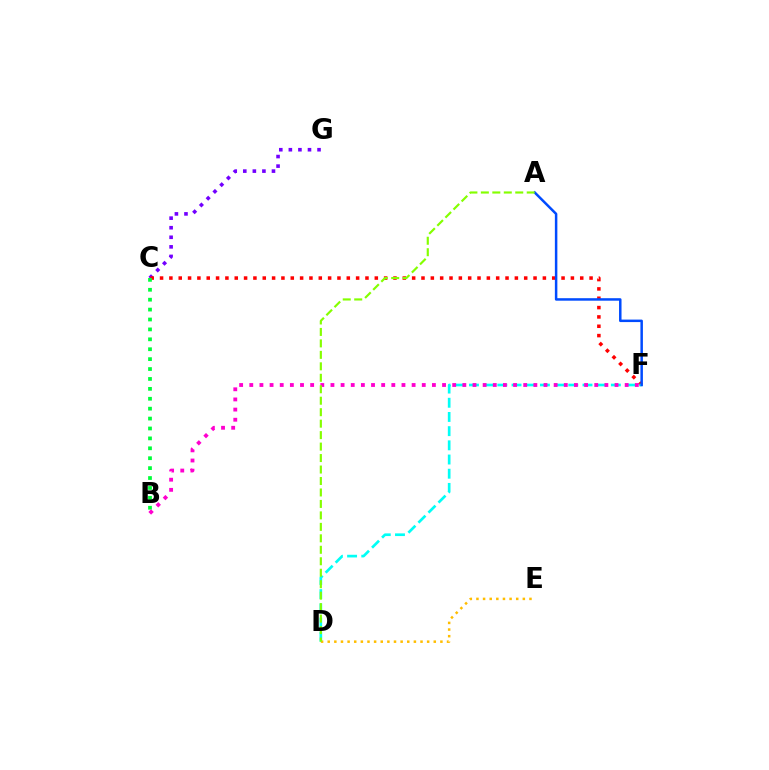{('C', 'G'): [{'color': '#7200ff', 'line_style': 'dotted', 'thickness': 2.6}], ('C', 'F'): [{'color': '#ff0000', 'line_style': 'dotted', 'thickness': 2.54}], ('B', 'C'): [{'color': '#00ff39', 'line_style': 'dotted', 'thickness': 2.69}], ('D', 'F'): [{'color': '#00fff6', 'line_style': 'dashed', 'thickness': 1.93}], ('D', 'E'): [{'color': '#ffbd00', 'line_style': 'dotted', 'thickness': 1.8}], ('A', 'F'): [{'color': '#004bff', 'line_style': 'solid', 'thickness': 1.8}], ('B', 'F'): [{'color': '#ff00cf', 'line_style': 'dotted', 'thickness': 2.76}], ('A', 'D'): [{'color': '#84ff00', 'line_style': 'dashed', 'thickness': 1.56}]}